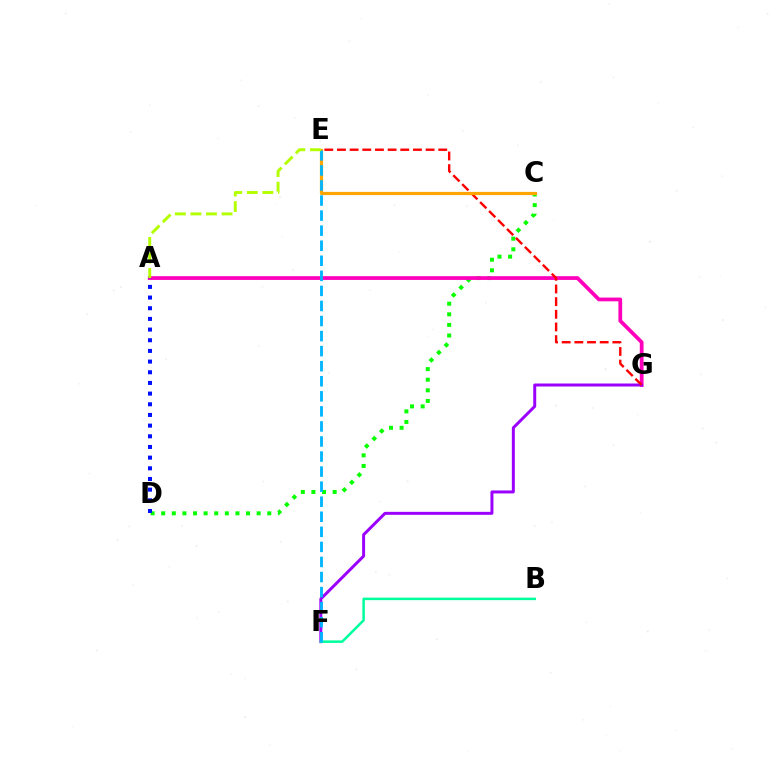{('C', 'D'): [{'color': '#08ff00', 'line_style': 'dotted', 'thickness': 2.88}], ('A', 'G'): [{'color': '#ff00bd', 'line_style': 'solid', 'thickness': 2.71}], ('F', 'G'): [{'color': '#9b00ff', 'line_style': 'solid', 'thickness': 2.15}], ('E', 'G'): [{'color': '#ff0000', 'line_style': 'dashed', 'thickness': 1.72}], ('C', 'E'): [{'color': '#ffa500', 'line_style': 'solid', 'thickness': 2.31}], ('B', 'F'): [{'color': '#00ff9d', 'line_style': 'solid', 'thickness': 1.81}], ('A', 'D'): [{'color': '#0010ff', 'line_style': 'dotted', 'thickness': 2.9}], ('E', 'F'): [{'color': '#00b5ff', 'line_style': 'dashed', 'thickness': 2.05}], ('A', 'E'): [{'color': '#b3ff00', 'line_style': 'dashed', 'thickness': 2.11}]}